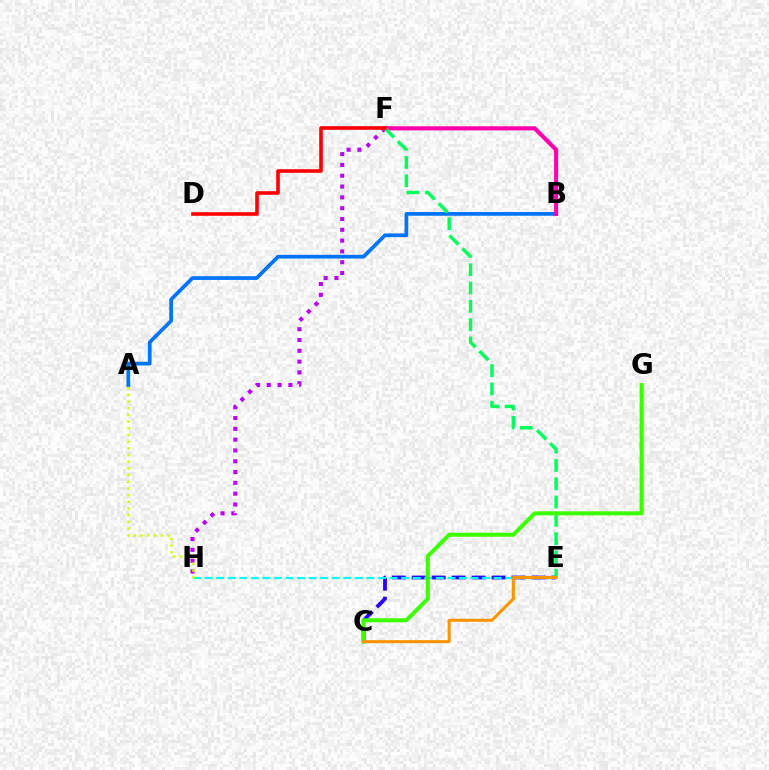{('A', 'B'): [{'color': '#0074ff', 'line_style': 'solid', 'thickness': 2.68}], ('B', 'F'): [{'color': '#ff00ac', 'line_style': 'solid', 'thickness': 2.96}], ('C', 'E'): [{'color': '#2500ff', 'line_style': 'dashed', 'thickness': 2.71}, {'color': '#ff9400', 'line_style': 'solid', 'thickness': 2.19}], ('F', 'H'): [{'color': '#b900ff', 'line_style': 'dotted', 'thickness': 2.94}], ('E', 'H'): [{'color': '#00fff6', 'line_style': 'dashed', 'thickness': 1.57}], ('A', 'H'): [{'color': '#d1ff00', 'line_style': 'dotted', 'thickness': 1.82}], ('E', 'F'): [{'color': '#00ff5c', 'line_style': 'dashed', 'thickness': 2.49}], ('C', 'G'): [{'color': '#3dff00', 'line_style': 'solid', 'thickness': 2.91}], ('D', 'F'): [{'color': '#ff0000', 'line_style': 'solid', 'thickness': 2.59}]}